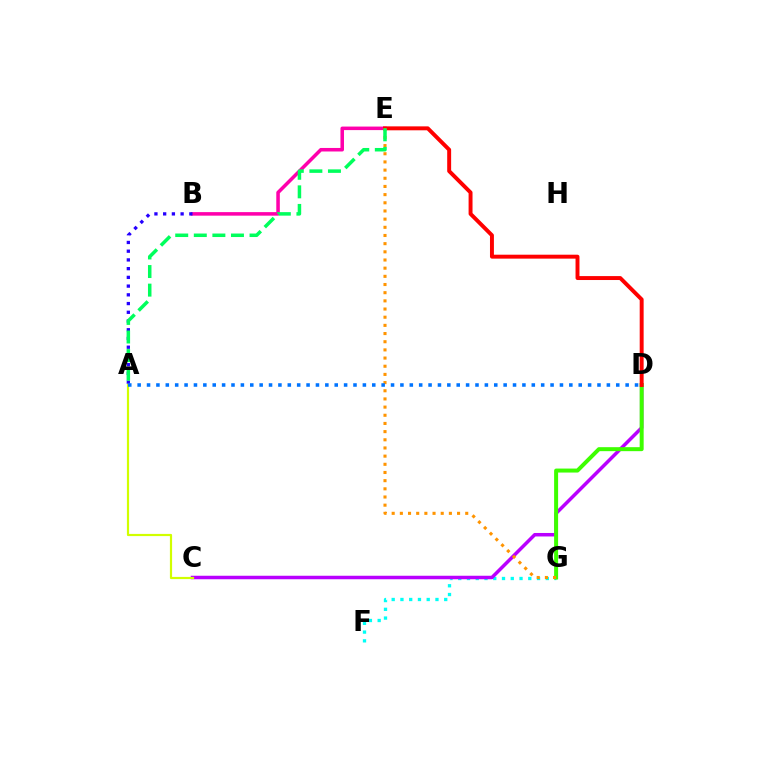{('F', 'G'): [{'color': '#00fff6', 'line_style': 'dotted', 'thickness': 2.38}], ('C', 'D'): [{'color': '#b900ff', 'line_style': 'solid', 'thickness': 2.52}], ('D', 'G'): [{'color': '#3dff00', 'line_style': 'solid', 'thickness': 2.87}], ('B', 'E'): [{'color': '#ff00ac', 'line_style': 'solid', 'thickness': 2.54}], ('A', 'B'): [{'color': '#2500ff', 'line_style': 'dotted', 'thickness': 2.37}], ('D', 'E'): [{'color': '#ff0000', 'line_style': 'solid', 'thickness': 2.83}], ('A', 'C'): [{'color': '#d1ff00', 'line_style': 'solid', 'thickness': 1.58}], ('E', 'G'): [{'color': '#ff9400', 'line_style': 'dotted', 'thickness': 2.22}], ('A', 'D'): [{'color': '#0074ff', 'line_style': 'dotted', 'thickness': 2.55}], ('A', 'E'): [{'color': '#00ff5c', 'line_style': 'dashed', 'thickness': 2.52}]}